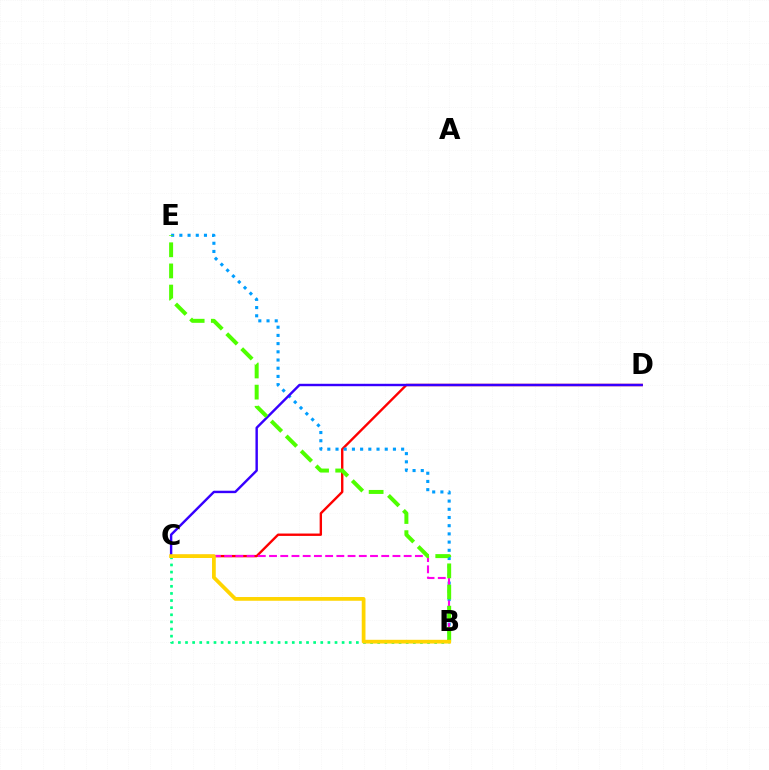{('C', 'D'): [{'color': '#ff0000', 'line_style': 'solid', 'thickness': 1.71}, {'color': '#3700ff', 'line_style': 'solid', 'thickness': 1.74}], ('B', 'E'): [{'color': '#009eff', 'line_style': 'dotted', 'thickness': 2.23}, {'color': '#4fff00', 'line_style': 'dashed', 'thickness': 2.87}], ('B', 'C'): [{'color': '#00ff86', 'line_style': 'dotted', 'thickness': 1.93}, {'color': '#ff00ed', 'line_style': 'dashed', 'thickness': 1.52}, {'color': '#ffd500', 'line_style': 'solid', 'thickness': 2.69}]}